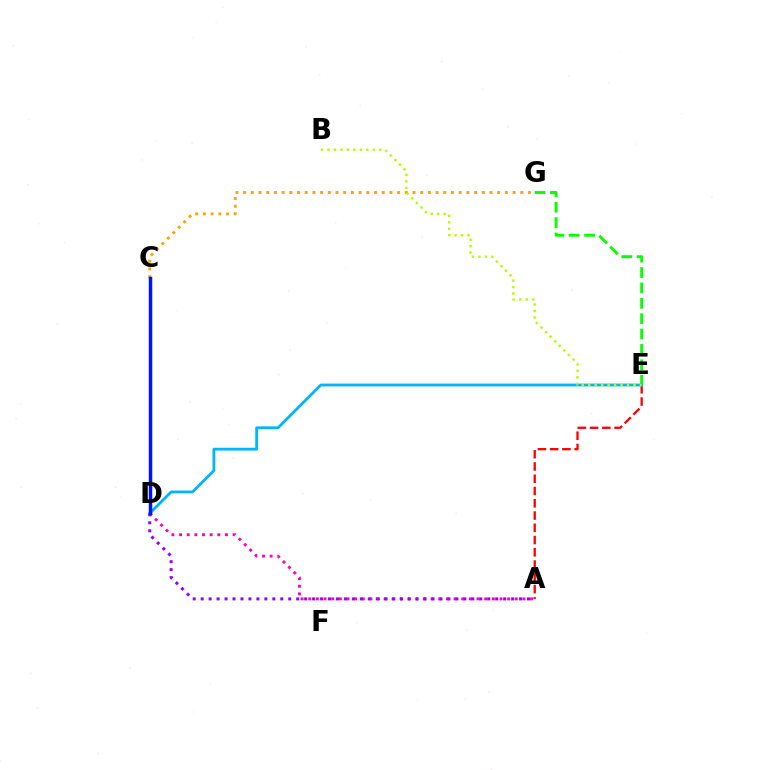{('C', 'G'): [{'color': '#ffa500', 'line_style': 'dotted', 'thickness': 2.09}], ('C', 'D'): [{'color': '#00ff9d', 'line_style': 'solid', 'thickness': 2.24}, {'color': '#0010ff', 'line_style': 'solid', 'thickness': 2.47}], ('E', 'G'): [{'color': '#08ff00', 'line_style': 'dashed', 'thickness': 2.09}], ('A', 'E'): [{'color': '#ff0000', 'line_style': 'dashed', 'thickness': 1.67}], ('A', 'D'): [{'color': '#ff00bd', 'line_style': 'dotted', 'thickness': 2.08}, {'color': '#9b00ff', 'line_style': 'dotted', 'thickness': 2.16}], ('D', 'E'): [{'color': '#00b5ff', 'line_style': 'solid', 'thickness': 2.01}], ('B', 'E'): [{'color': '#b3ff00', 'line_style': 'dotted', 'thickness': 1.76}]}